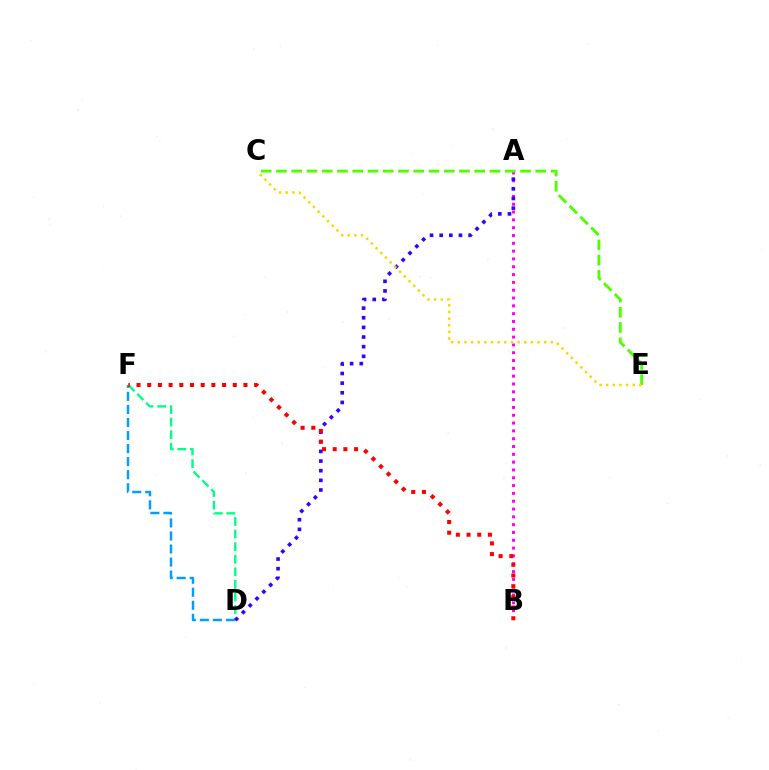{('D', 'F'): [{'color': '#009eff', 'line_style': 'dashed', 'thickness': 1.77}, {'color': '#00ff86', 'line_style': 'dashed', 'thickness': 1.71}], ('A', 'B'): [{'color': '#ff00ed', 'line_style': 'dotted', 'thickness': 2.12}], ('A', 'D'): [{'color': '#3700ff', 'line_style': 'dotted', 'thickness': 2.62}], ('C', 'E'): [{'color': '#4fff00', 'line_style': 'dashed', 'thickness': 2.07}, {'color': '#ffd500', 'line_style': 'dotted', 'thickness': 1.81}], ('B', 'F'): [{'color': '#ff0000', 'line_style': 'dotted', 'thickness': 2.91}]}